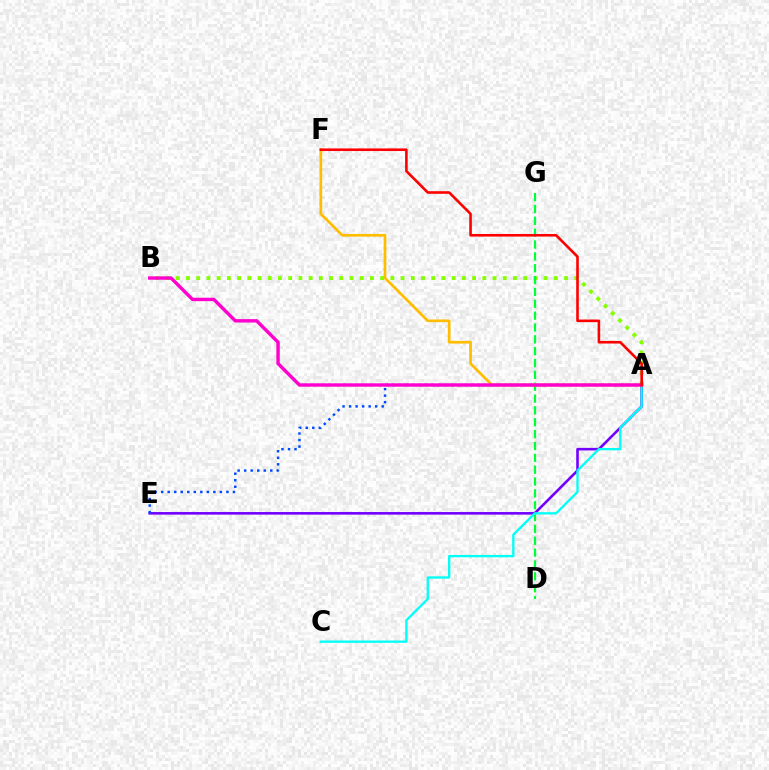{('A', 'E'): [{'color': '#7200ff', 'line_style': 'solid', 'thickness': 1.86}, {'color': '#004bff', 'line_style': 'dotted', 'thickness': 1.77}], ('A', 'B'): [{'color': '#84ff00', 'line_style': 'dotted', 'thickness': 2.78}, {'color': '#ff00cf', 'line_style': 'solid', 'thickness': 2.45}], ('D', 'G'): [{'color': '#00ff39', 'line_style': 'dashed', 'thickness': 1.61}], ('A', 'C'): [{'color': '#00fff6', 'line_style': 'solid', 'thickness': 1.67}], ('A', 'F'): [{'color': '#ffbd00', 'line_style': 'solid', 'thickness': 1.93}, {'color': '#ff0000', 'line_style': 'solid', 'thickness': 1.88}]}